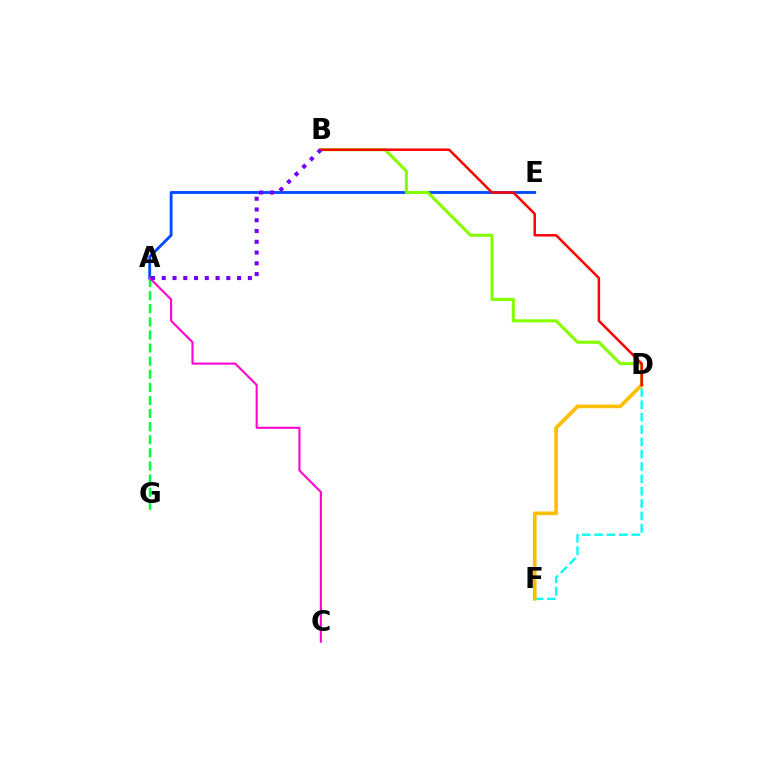{('A', 'G'): [{'color': '#00ff39', 'line_style': 'dashed', 'thickness': 1.78}], ('A', 'E'): [{'color': '#004bff', 'line_style': 'solid', 'thickness': 2.05}], ('A', 'C'): [{'color': '#ff00cf', 'line_style': 'solid', 'thickness': 1.51}], ('B', 'D'): [{'color': '#84ff00', 'line_style': 'solid', 'thickness': 2.21}, {'color': '#ff0000', 'line_style': 'solid', 'thickness': 1.78}], ('D', 'F'): [{'color': '#00fff6', 'line_style': 'dashed', 'thickness': 1.68}, {'color': '#ffbd00', 'line_style': 'solid', 'thickness': 2.63}], ('A', 'B'): [{'color': '#7200ff', 'line_style': 'dotted', 'thickness': 2.92}]}